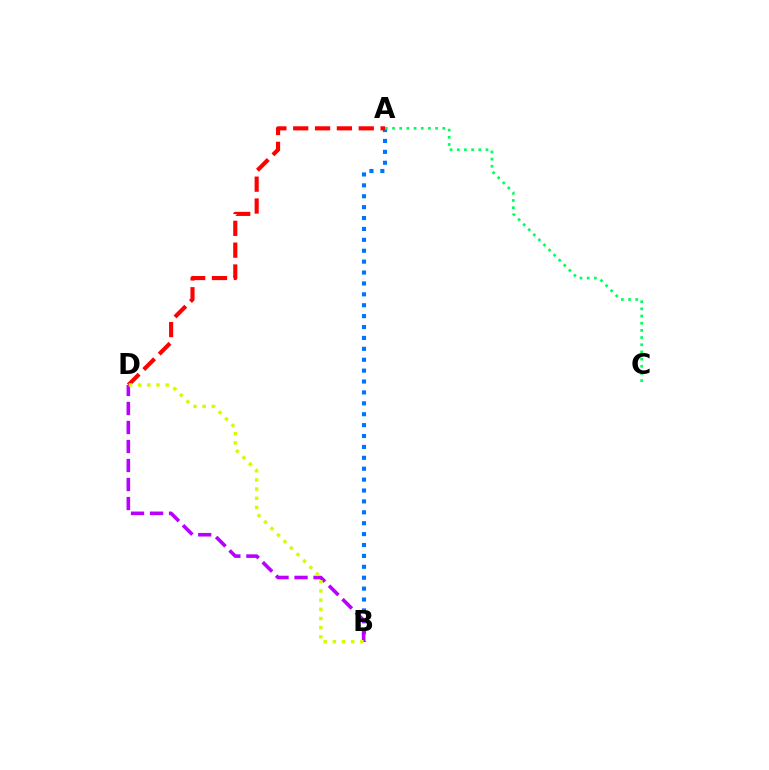{('A', 'B'): [{'color': '#0074ff', 'line_style': 'dotted', 'thickness': 2.96}], ('A', 'D'): [{'color': '#ff0000', 'line_style': 'dashed', 'thickness': 2.97}], ('B', 'D'): [{'color': '#b900ff', 'line_style': 'dashed', 'thickness': 2.58}, {'color': '#d1ff00', 'line_style': 'dotted', 'thickness': 2.49}], ('A', 'C'): [{'color': '#00ff5c', 'line_style': 'dotted', 'thickness': 1.95}]}